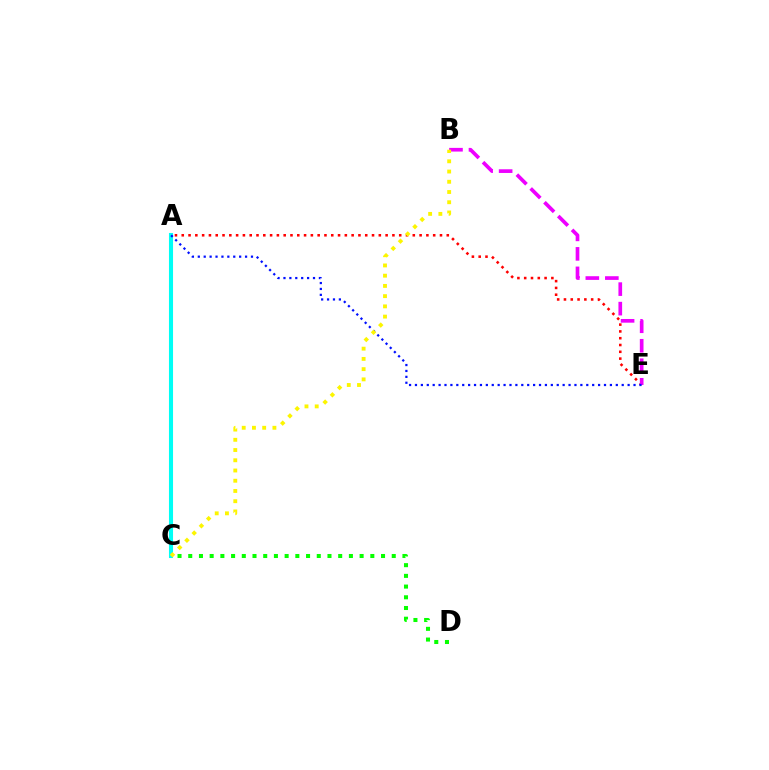{('A', 'C'): [{'color': '#00fff6', 'line_style': 'solid', 'thickness': 2.93}], ('A', 'E'): [{'color': '#ff0000', 'line_style': 'dotted', 'thickness': 1.85}, {'color': '#0010ff', 'line_style': 'dotted', 'thickness': 1.61}], ('C', 'D'): [{'color': '#08ff00', 'line_style': 'dotted', 'thickness': 2.91}], ('B', 'E'): [{'color': '#ee00ff', 'line_style': 'dashed', 'thickness': 2.65}], ('B', 'C'): [{'color': '#fcf500', 'line_style': 'dotted', 'thickness': 2.78}]}